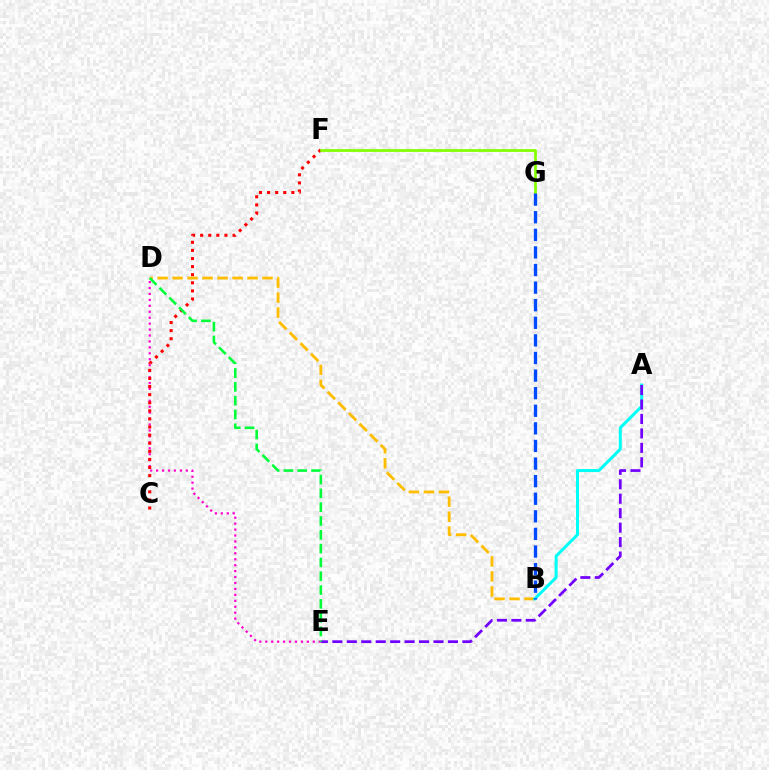{('D', 'E'): [{'color': '#ff00cf', 'line_style': 'dotted', 'thickness': 1.61}, {'color': '#00ff39', 'line_style': 'dashed', 'thickness': 1.88}], ('C', 'F'): [{'color': '#ff0000', 'line_style': 'dotted', 'thickness': 2.2}], ('B', 'D'): [{'color': '#ffbd00', 'line_style': 'dashed', 'thickness': 2.04}], ('F', 'G'): [{'color': '#84ff00', 'line_style': 'solid', 'thickness': 1.99}], ('A', 'B'): [{'color': '#00fff6', 'line_style': 'solid', 'thickness': 2.17}], ('A', 'E'): [{'color': '#7200ff', 'line_style': 'dashed', 'thickness': 1.96}], ('B', 'G'): [{'color': '#004bff', 'line_style': 'dashed', 'thickness': 2.39}]}